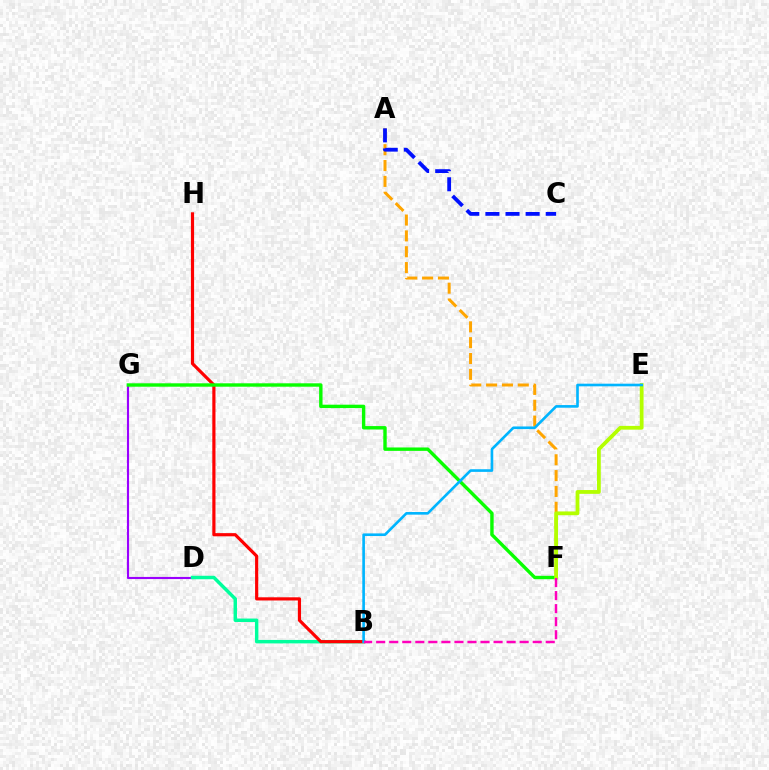{('D', 'G'): [{'color': '#9b00ff', 'line_style': 'solid', 'thickness': 1.53}], ('B', 'D'): [{'color': '#00ff9d', 'line_style': 'solid', 'thickness': 2.49}], ('B', 'H'): [{'color': '#ff0000', 'line_style': 'solid', 'thickness': 2.29}], ('A', 'F'): [{'color': '#ffa500', 'line_style': 'dashed', 'thickness': 2.15}], ('F', 'G'): [{'color': '#08ff00', 'line_style': 'solid', 'thickness': 2.44}], ('E', 'F'): [{'color': '#b3ff00', 'line_style': 'solid', 'thickness': 2.73}], ('B', 'E'): [{'color': '#00b5ff', 'line_style': 'solid', 'thickness': 1.9}], ('B', 'F'): [{'color': '#ff00bd', 'line_style': 'dashed', 'thickness': 1.77}], ('A', 'C'): [{'color': '#0010ff', 'line_style': 'dashed', 'thickness': 2.73}]}